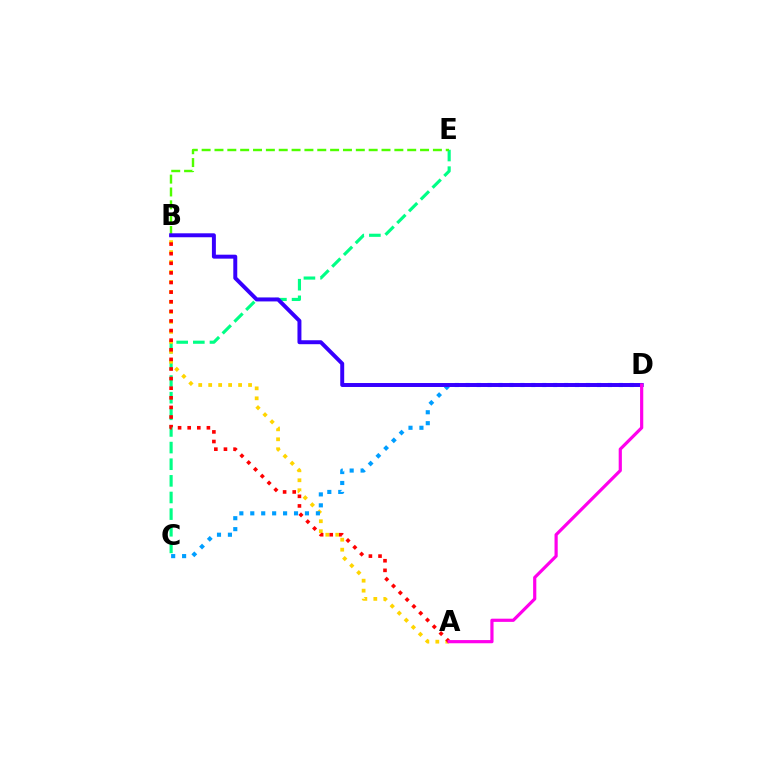{('C', 'E'): [{'color': '#00ff86', 'line_style': 'dashed', 'thickness': 2.26}], ('A', 'B'): [{'color': '#ffd500', 'line_style': 'dotted', 'thickness': 2.71}, {'color': '#ff0000', 'line_style': 'dotted', 'thickness': 2.61}], ('C', 'D'): [{'color': '#009eff', 'line_style': 'dotted', 'thickness': 2.97}], ('B', 'E'): [{'color': '#4fff00', 'line_style': 'dashed', 'thickness': 1.75}], ('B', 'D'): [{'color': '#3700ff', 'line_style': 'solid', 'thickness': 2.85}], ('A', 'D'): [{'color': '#ff00ed', 'line_style': 'solid', 'thickness': 2.3}]}